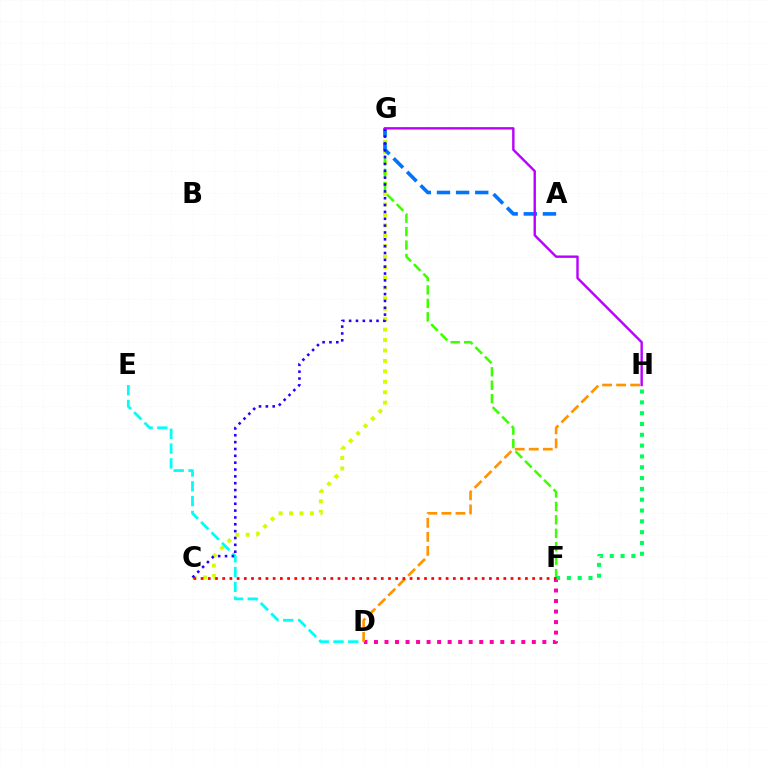{('C', 'G'): [{'color': '#d1ff00', 'line_style': 'dotted', 'thickness': 2.84}, {'color': '#2500ff', 'line_style': 'dotted', 'thickness': 1.86}], ('D', 'E'): [{'color': '#00fff6', 'line_style': 'dashed', 'thickness': 2.01}], ('F', 'G'): [{'color': '#3dff00', 'line_style': 'dashed', 'thickness': 1.83}], ('D', 'F'): [{'color': '#ff00ac', 'line_style': 'dotted', 'thickness': 2.86}], ('A', 'G'): [{'color': '#0074ff', 'line_style': 'dashed', 'thickness': 2.6}], ('G', 'H'): [{'color': '#b900ff', 'line_style': 'solid', 'thickness': 1.72}], ('D', 'H'): [{'color': '#ff9400', 'line_style': 'dashed', 'thickness': 1.91}], ('F', 'H'): [{'color': '#00ff5c', 'line_style': 'dotted', 'thickness': 2.94}], ('C', 'F'): [{'color': '#ff0000', 'line_style': 'dotted', 'thickness': 1.96}]}